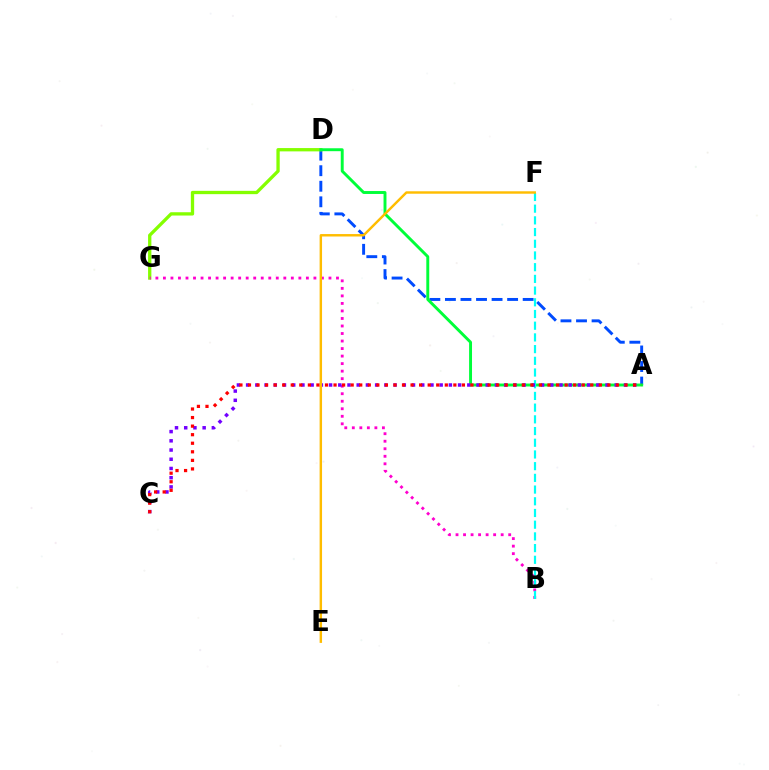{('A', 'D'): [{'color': '#004bff', 'line_style': 'dashed', 'thickness': 2.11}, {'color': '#00ff39', 'line_style': 'solid', 'thickness': 2.1}], ('D', 'G'): [{'color': '#84ff00', 'line_style': 'solid', 'thickness': 2.38}], ('B', 'G'): [{'color': '#ff00cf', 'line_style': 'dotted', 'thickness': 2.04}], ('B', 'F'): [{'color': '#00fff6', 'line_style': 'dashed', 'thickness': 1.59}], ('A', 'C'): [{'color': '#7200ff', 'line_style': 'dotted', 'thickness': 2.5}, {'color': '#ff0000', 'line_style': 'dotted', 'thickness': 2.33}], ('E', 'F'): [{'color': '#ffbd00', 'line_style': 'solid', 'thickness': 1.75}]}